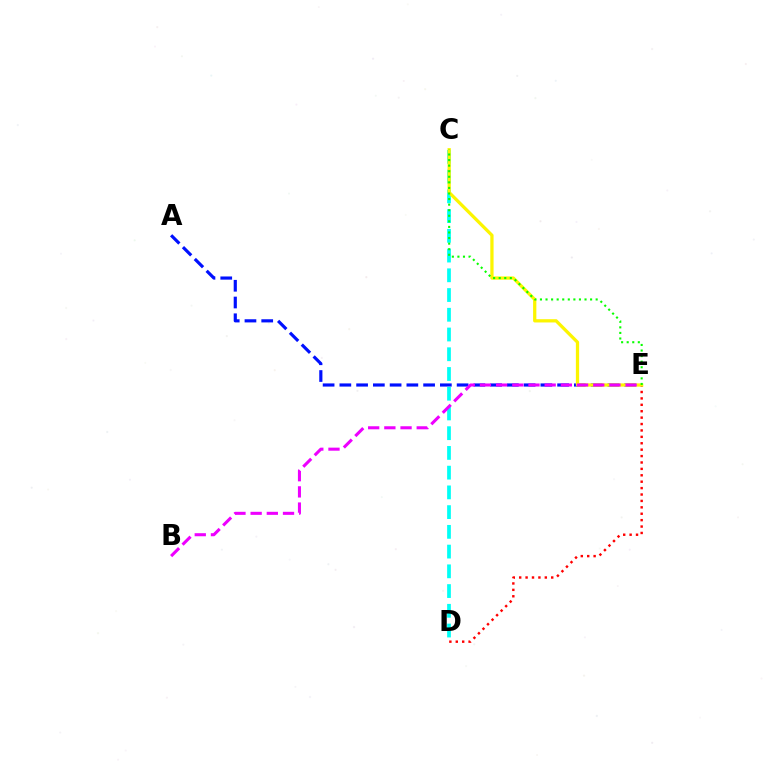{('D', 'E'): [{'color': '#ff0000', 'line_style': 'dotted', 'thickness': 1.74}], ('A', 'E'): [{'color': '#0010ff', 'line_style': 'dashed', 'thickness': 2.28}], ('C', 'D'): [{'color': '#00fff6', 'line_style': 'dashed', 'thickness': 2.68}], ('C', 'E'): [{'color': '#fcf500', 'line_style': 'solid', 'thickness': 2.35}, {'color': '#08ff00', 'line_style': 'dotted', 'thickness': 1.51}], ('B', 'E'): [{'color': '#ee00ff', 'line_style': 'dashed', 'thickness': 2.2}]}